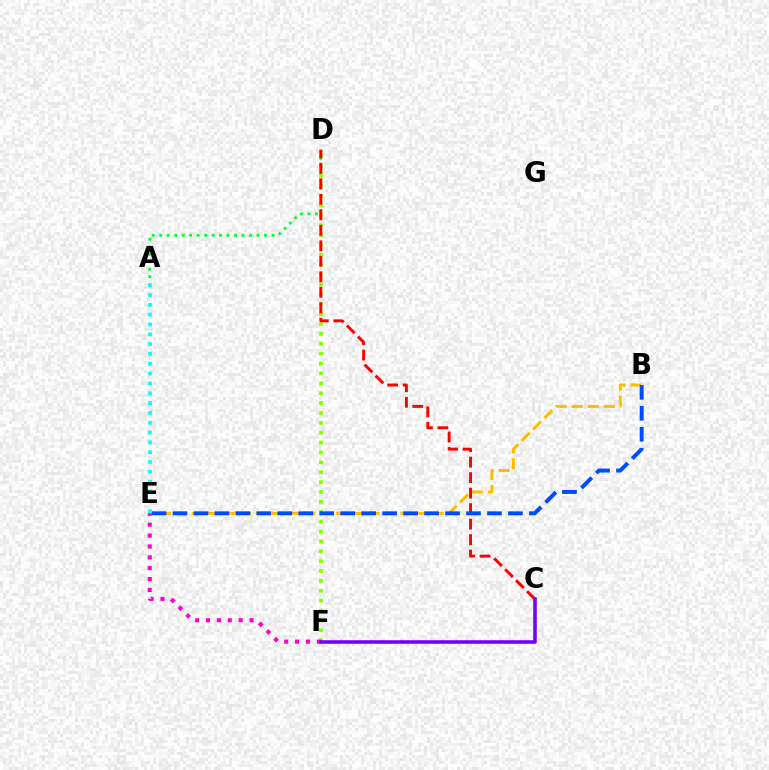{('A', 'D'): [{'color': '#00ff39', 'line_style': 'dotted', 'thickness': 2.03}], ('B', 'E'): [{'color': '#ffbd00', 'line_style': 'dashed', 'thickness': 2.18}, {'color': '#004bff', 'line_style': 'dashed', 'thickness': 2.85}], ('D', 'F'): [{'color': '#84ff00', 'line_style': 'dotted', 'thickness': 2.68}], ('E', 'F'): [{'color': '#ff00cf', 'line_style': 'dotted', 'thickness': 2.95}], ('C', 'D'): [{'color': '#ff0000', 'line_style': 'dashed', 'thickness': 2.11}], ('C', 'F'): [{'color': '#7200ff', 'line_style': 'solid', 'thickness': 2.56}], ('A', 'E'): [{'color': '#00fff6', 'line_style': 'dotted', 'thickness': 2.67}]}